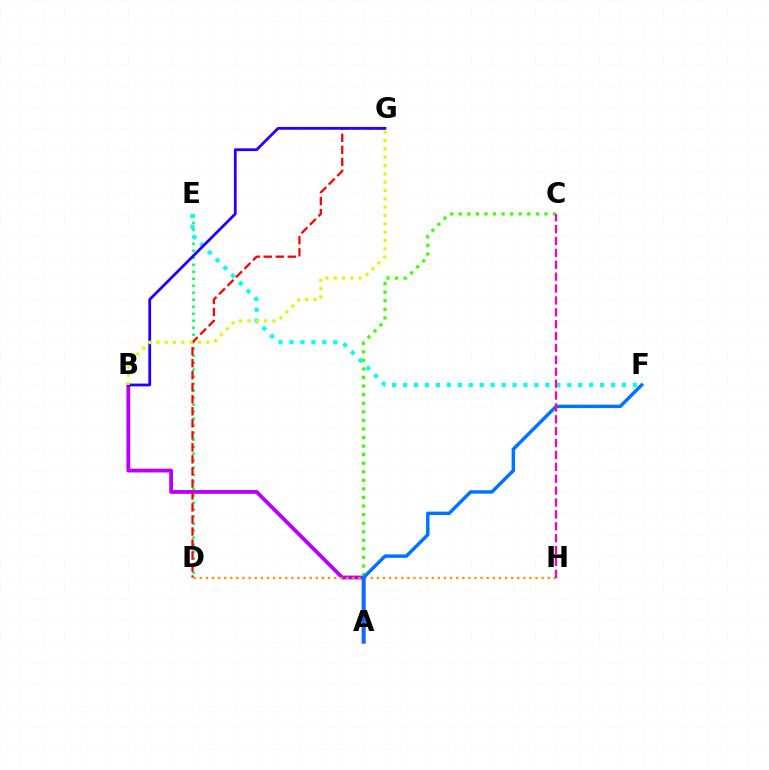{('D', 'E'): [{'color': '#00ff5c', 'line_style': 'dotted', 'thickness': 1.9}], ('A', 'B'): [{'color': '#b900ff', 'line_style': 'solid', 'thickness': 2.74}], ('E', 'F'): [{'color': '#00fff6', 'line_style': 'dotted', 'thickness': 2.97}], ('D', 'H'): [{'color': '#ff9400', 'line_style': 'dotted', 'thickness': 1.66}], ('A', 'C'): [{'color': '#3dff00', 'line_style': 'dotted', 'thickness': 2.33}], ('A', 'F'): [{'color': '#0074ff', 'line_style': 'solid', 'thickness': 2.49}], ('D', 'G'): [{'color': '#ff0000', 'line_style': 'dashed', 'thickness': 1.63}], ('C', 'H'): [{'color': '#ff00ac', 'line_style': 'dashed', 'thickness': 1.61}], ('B', 'G'): [{'color': '#2500ff', 'line_style': 'solid', 'thickness': 2.01}, {'color': '#d1ff00', 'line_style': 'dotted', 'thickness': 2.26}]}